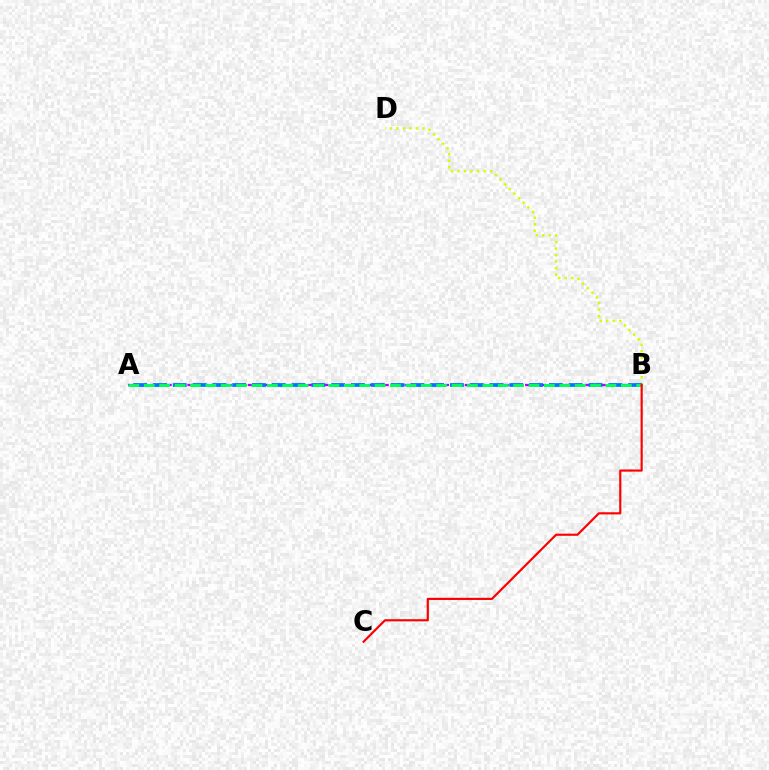{('B', 'D'): [{'color': '#d1ff00', 'line_style': 'dotted', 'thickness': 1.77}], ('A', 'B'): [{'color': '#b900ff', 'line_style': 'dashed', 'thickness': 1.64}, {'color': '#0074ff', 'line_style': 'dashed', 'thickness': 2.69}, {'color': '#00ff5c', 'line_style': 'dashed', 'thickness': 2.09}], ('B', 'C'): [{'color': '#ff0000', 'line_style': 'solid', 'thickness': 1.56}]}